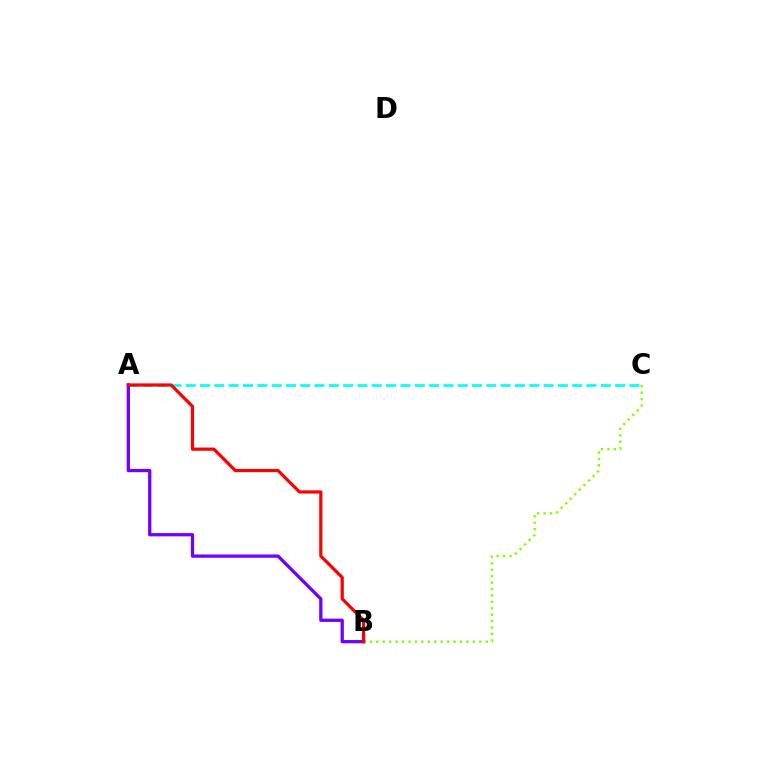{('B', 'C'): [{'color': '#84ff00', 'line_style': 'dotted', 'thickness': 1.75}], ('A', 'C'): [{'color': '#00fff6', 'line_style': 'dashed', 'thickness': 1.94}], ('A', 'B'): [{'color': '#7200ff', 'line_style': 'solid', 'thickness': 2.36}, {'color': '#ff0000', 'line_style': 'solid', 'thickness': 2.31}]}